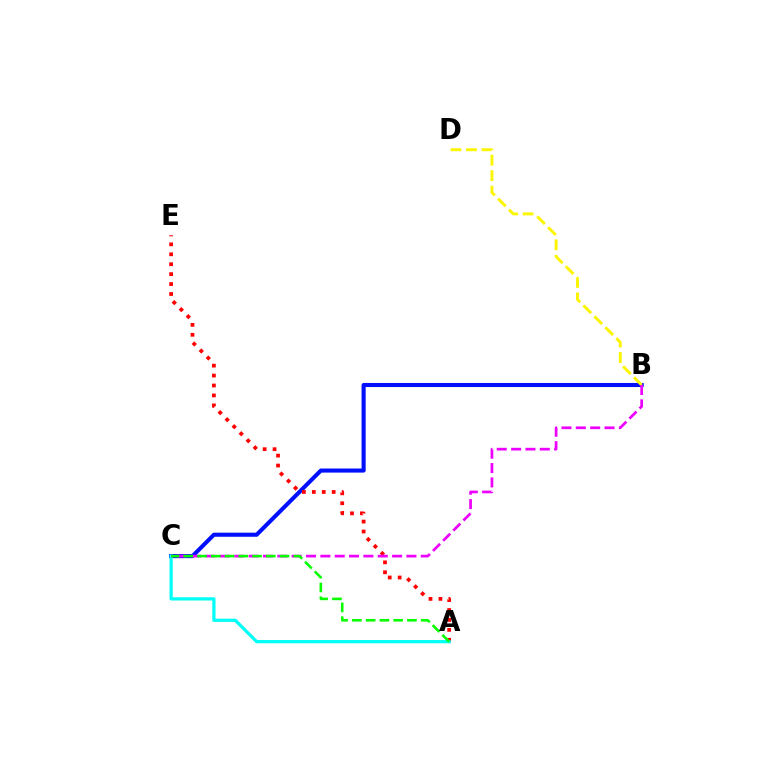{('B', 'C'): [{'color': '#0010ff', 'line_style': 'solid', 'thickness': 2.94}, {'color': '#ee00ff', 'line_style': 'dashed', 'thickness': 1.95}], ('A', 'E'): [{'color': '#ff0000', 'line_style': 'dotted', 'thickness': 2.7}], ('B', 'D'): [{'color': '#fcf500', 'line_style': 'dashed', 'thickness': 2.1}], ('A', 'C'): [{'color': '#00fff6', 'line_style': 'solid', 'thickness': 2.33}, {'color': '#08ff00', 'line_style': 'dashed', 'thickness': 1.87}]}